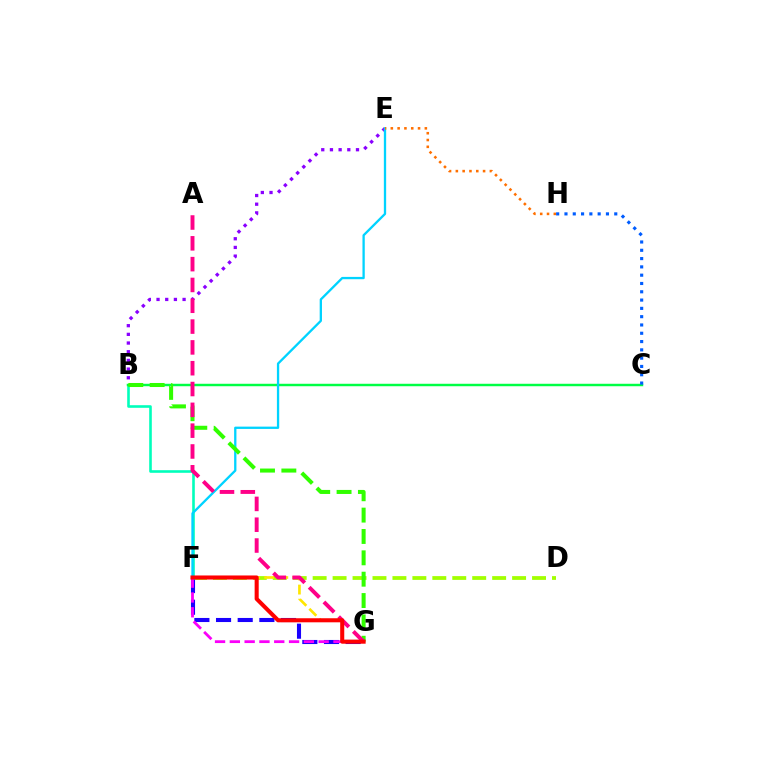{('B', 'E'): [{'color': '#8a00ff', 'line_style': 'dotted', 'thickness': 2.36}], ('D', 'F'): [{'color': '#a2ff00', 'line_style': 'dashed', 'thickness': 2.71}], ('F', 'G'): [{'color': '#1900ff', 'line_style': 'dashed', 'thickness': 2.94}, {'color': '#ffe600', 'line_style': 'dashed', 'thickness': 1.92}, {'color': '#fa00f9', 'line_style': 'dashed', 'thickness': 2.01}, {'color': '#ff0000', 'line_style': 'solid', 'thickness': 2.93}], ('B', 'F'): [{'color': '#00ffbb', 'line_style': 'solid', 'thickness': 1.88}], ('B', 'C'): [{'color': '#00ff45', 'line_style': 'solid', 'thickness': 1.76}], ('E', 'F'): [{'color': '#00d3ff', 'line_style': 'solid', 'thickness': 1.66}], ('B', 'G'): [{'color': '#31ff00', 'line_style': 'dashed', 'thickness': 2.9}], ('E', 'H'): [{'color': '#ff7000', 'line_style': 'dotted', 'thickness': 1.85}], ('C', 'H'): [{'color': '#005dff', 'line_style': 'dotted', 'thickness': 2.25}], ('A', 'G'): [{'color': '#ff0088', 'line_style': 'dashed', 'thickness': 2.83}]}